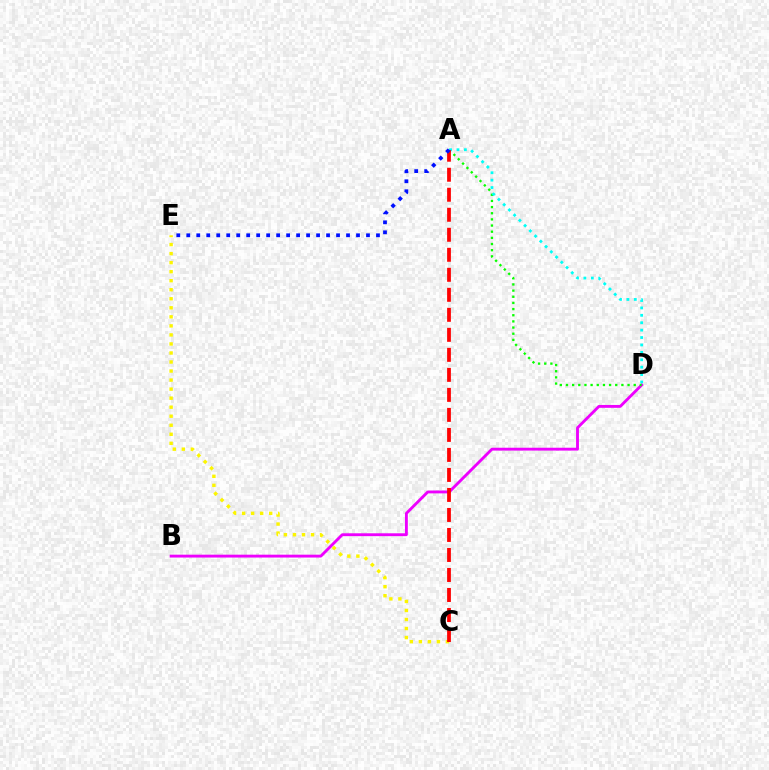{('B', 'D'): [{'color': '#ee00ff', 'line_style': 'solid', 'thickness': 2.06}], ('A', 'D'): [{'color': '#08ff00', 'line_style': 'dotted', 'thickness': 1.67}, {'color': '#00fff6', 'line_style': 'dotted', 'thickness': 2.01}], ('C', 'E'): [{'color': '#fcf500', 'line_style': 'dotted', 'thickness': 2.45}], ('A', 'C'): [{'color': '#ff0000', 'line_style': 'dashed', 'thickness': 2.72}], ('A', 'E'): [{'color': '#0010ff', 'line_style': 'dotted', 'thickness': 2.71}]}